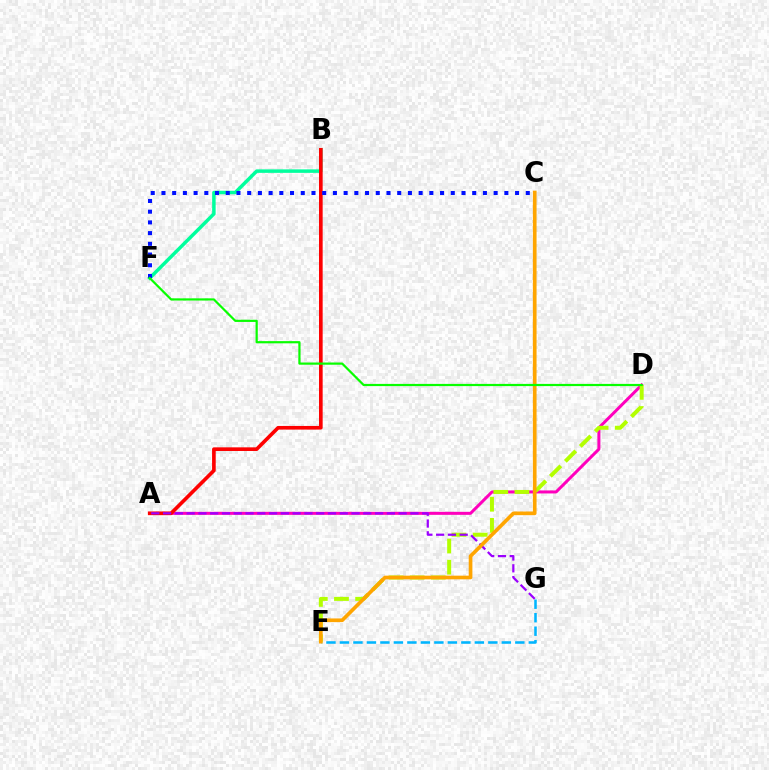{('A', 'D'): [{'color': '#ff00bd', 'line_style': 'solid', 'thickness': 2.17}], ('B', 'F'): [{'color': '#00ff9d', 'line_style': 'solid', 'thickness': 2.51}], ('A', 'B'): [{'color': '#ff0000', 'line_style': 'solid', 'thickness': 2.62}], ('E', 'G'): [{'color': '#00b5ff', 'line_style': 'dashed', 'thickness': 1.83}], ('C', 'F'): [{'color': '#0010ff', 'line_style': 'dotted', 'thickness': 2.91}], ('D', 'E'): [{'color': '#b3ff00', 'line_style': 'dashed', 'thickness': 2.87}], ('A', 'G'): [{'color': '#9b00ff', 'line_style': 'dashed', 'thickness': 1.6}], ('C', 'E'): [{'color': '#ffa500', 'line_style': 'solid', 'thickness': 2.64}], ('D', 'F'): [{'color': '#08ff00', 'line_style': 'solid', 'thickness': 1.59}]}